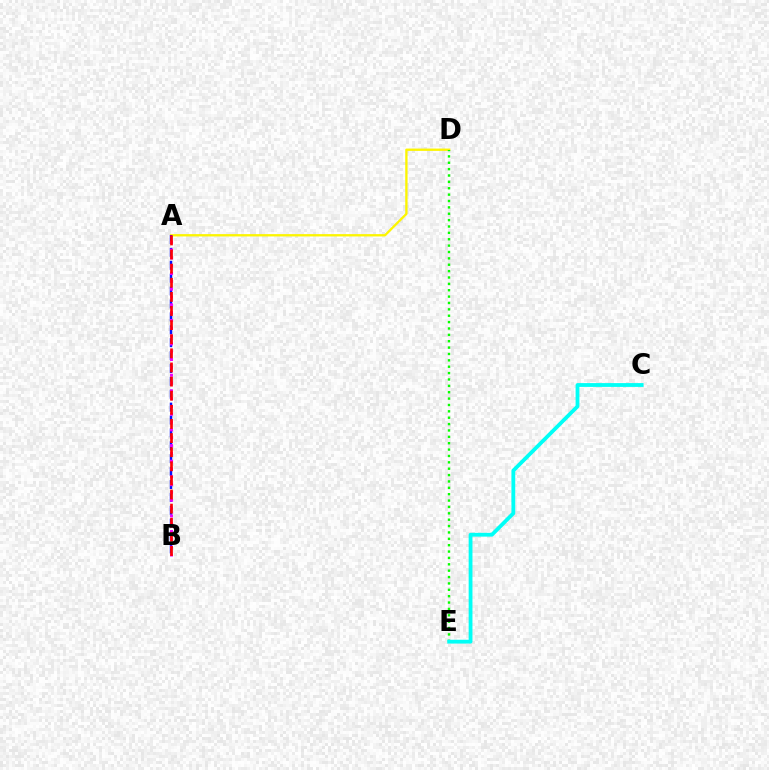{('A', 'D'): [{'color': '#fcf500', 'line_style': 'solid', 'thickness': 1.68}], ('D', 'E'): [{'color': '#08ff00', 'line_style': 'dotted', 'thickness': 1.73}], ('A', 'B'): [{'color': '#0010ff', 'line_style': 'dashed', 'thickness': 1.75}, {'color': '#ee00ff', 'line_style': 'dotted', 'thickness': 2.12}, {'color': '#ff0000', 'line_style': 'dashed', 'thickness': 1.92}], ('C', 'E'): [{'color': '#00fff6', 'line_style': 'solid', 'thickness': 2.74}]}